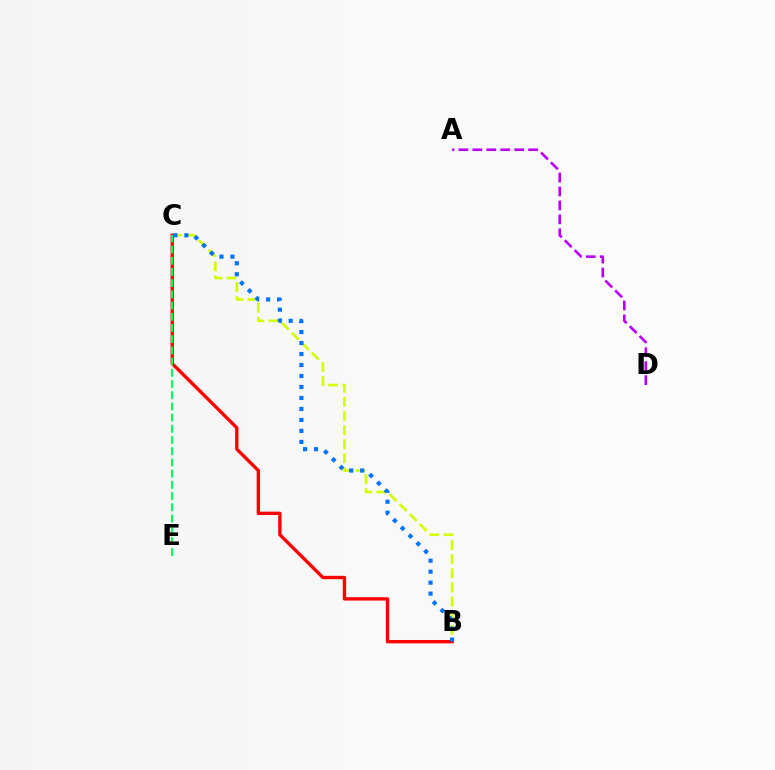{('A', 'D'): [{'color': '#b900ff', 'line_style': 'dashed', 'thickness': 1.89}], ('B', 'C'): [{'color': '#d1ff00', 'line_style': 'dashed', 'thickness': 1.92}, {'color': '#ff0000', 'line_style': 'solid', 'thickness': 2.41}, {'color': '#0074ff', 'line_style': 'dotted', 'thickness': 2.98}], ('C', 'E'): [{'color': '#00ff5c', 'line_style': 'dashed', 'thickness': 1.52}]}